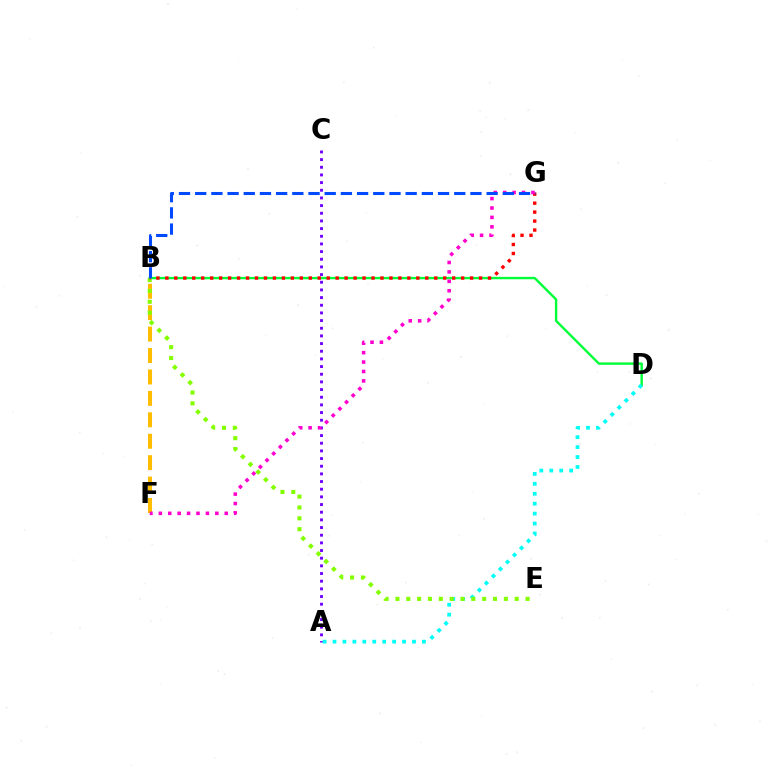{('B', 'F'): [{'color': '#ffbd00', 'line_style': 'dashed', 'thickness': 2.91}], ('B', 'D'): [{'color': '#00ff39', 'line_style': 'solid', 'thickness': 1.72}], ('A', 'C'): [{'color': '#7200ff', 'line_style': 'dotted', 'thickness': 2.08}], ('A', 'D'): [{'color': '#00fff6', 'line_style': 'dotted', 'thickness': 2.7}], ('B', 'E'): [{'color': '#84ff00', 'line_style': 'dotted', 'thickness': 2.95}], ('B', 'G'): [{'color': '#ff0000', 'line_style': 'dotted', 'thickness': 2.44}, {'color': '#004bff', 'line_style': 'dashed', 'thickness': 2.2}], ('F', 'G'): [{'color': '#ff00cf', 'line_style': 'dotted', 'thickness': 2.56}]}